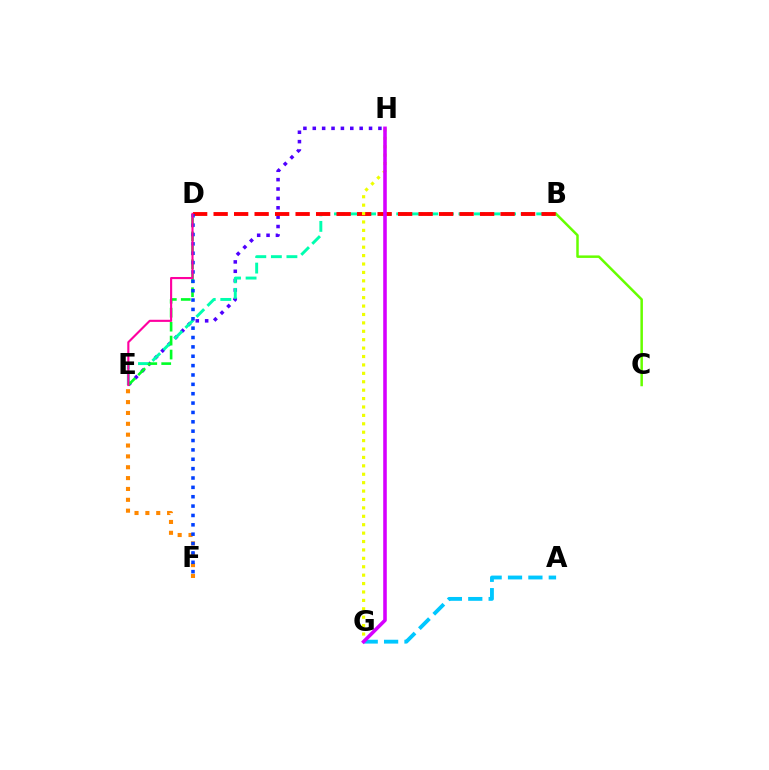{('E', 'H'): [{'color': '#4f00ff', 'line_style': 'dotted', 'thickness': 2.55}], ('B', 'E'): [{'color': '#00ffaf', 'line_style': 'dashed', 'thickness': 2.11}], ('D', 'E'): [{'color': '#00ff27', 'line_style': 'dashed', 'thickness': 1.9}, {'color': '#ff00a0', 'line_style': 'solid', 'thickness': 1.53}], ('B', 'C'): [{'color': '#66ff00', 'line_style': 'solid', 'thickness': 1.8}], ('B', 'D'): [{'color': '#ff0000', 'line_style': 'dashed', 'thickness': 2.78}], ('E', 'F'): [{'color': '#ff8800', 'line_style': 'dotted', 'thickness': 2.95}], ('A', 'G'): [{'color': '#00c7ff', 'line_style': 'dashed', 'thickness': 2.77}], ('D', 'F'): [{'color': '#003fff', 'line_style': 'dotted', 'thickness': 2.54}], ('G', 'H'): [{'color': '#eeff00', 'line_style': 'dotted', 'thickness': 2.28}, {'color': '#d600ff', 'line_style': 'solid', 'thickness': 2.57}]}